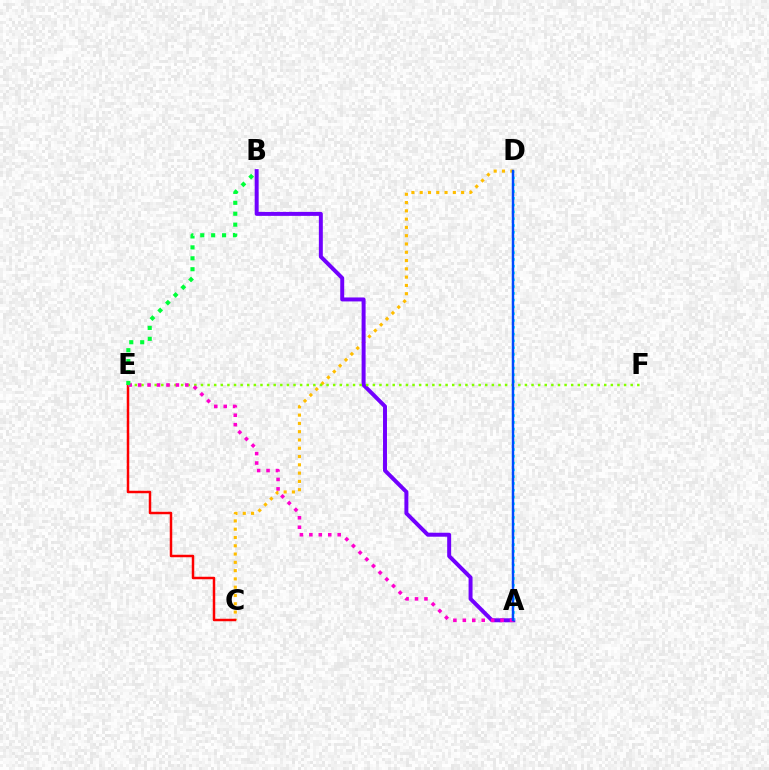{('C', 'D'): [{'color': '#ffbd00', 'line_style': 'dotted', 'thickness': 2.25}], ('C', 'E'): [{'color': '#ff0000', 'line_style': 'solid', 'thickness': 1.79}], ('A', 'B'): [{'color': '#7200ff', 'line_style': 'solid', 'thickness': 2.86}], ('E', 'F'): [{'color': '#84ff00', 'line_style': 'dotted', 'thickness': 1.8}], ('A', 'E'): [{'color': '#ff00cf', 'line_style': 'dotted', 'thickness': 2.57}], ('B', 'E'): [{'color': '#00ff39', 'line_style': 'dotted', 'thickness': 2.97}], ('A', 'D'): [{'color': '#00fff6', 'line_style': 'dotted', 'thickness': 1.84}, {'color': '#004bff', 'line_style': 'solid', 'thickness': 1.77}]}